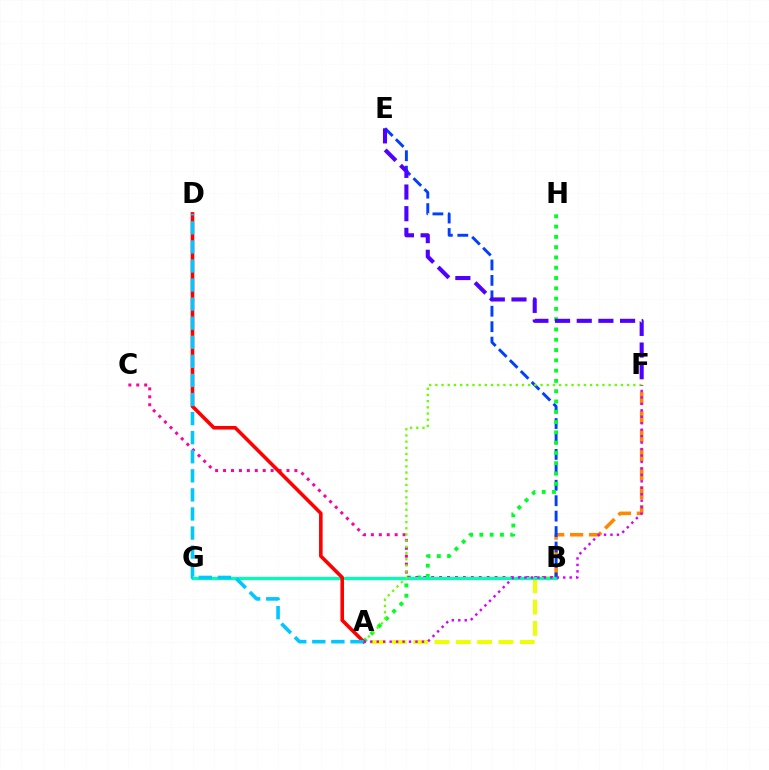{('A', 'B'): [{'color': '#eeff00', 'line_style': 'dashed', 'thickness': 2.9}], ('B', 'F'): [{'color': '#ff8800', 'line_style': 'dashed', 'thickness': 2.57}], ('B', 'E'): [{'color': '#003fff', 'line_style': 'dashed', 'thickness': 2.1}], ('A', 'H'): [{'color': '#00ff27', 'line_style': 'dotted', 'thickness': 2.8}], ('B', 'C'): [{'color': '#ff00a0', 'line_style': 'dotted', 'thickness': 2.15}], ('B', 'G'): [{'color': '#00ffaf', 'line_style': 'solid', 'thickness': 2.34}], ('A', 'F'): [{'color': '#66ff00', 'line_style': 'dotted', 'thickness': 1.68}, {'color': '#d600ff', 'line_style': 'dotted', 'thickness': 1.75}], ('A', 'D'): [{'color': '#ff0000', 'line_style': 'solid', 'thickness': 2.59}, {'color': '#00c7ff', 'line_style': 'dashed', 'thickness': 2.59}], ('E', 'F'): [{'color': '#4f00ff', 'line_style': 'dashed', 'thickness': 2.94}]}